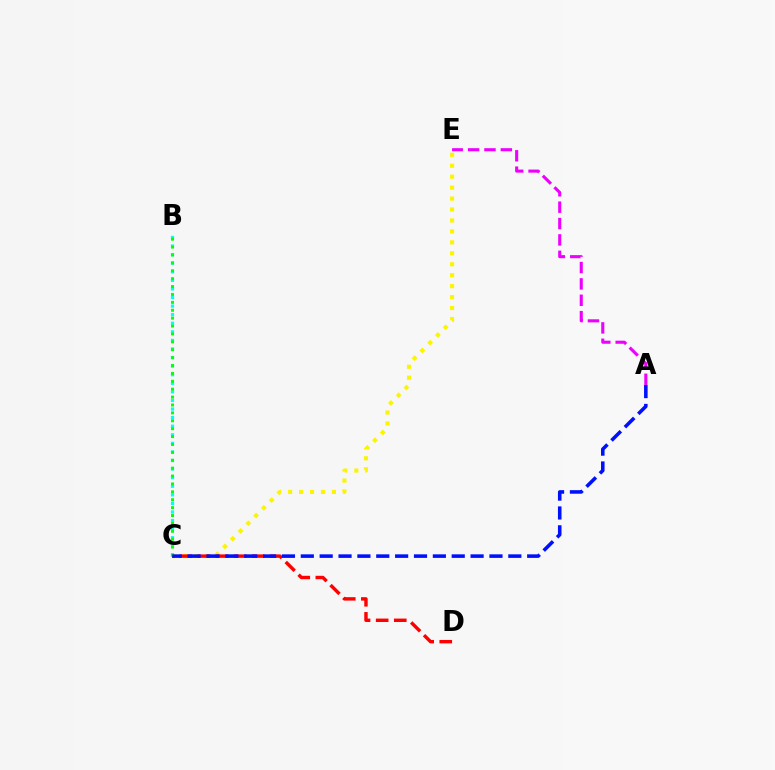{('C', 'E'): [{'color': '#fcf500', 'line_style': 'dotted', 'thickness': 2.97}], ('B', 'C'): [{'color': '#00fff6', 'line_style': 'dotted', 'thickness': 2.33}, {'color': '#08ff00', 'line_style': 'dotted', 'thickness': 2.15}], ('C', 'D'): [{'color': '#ff0000', 'line_style': 'dashed', 'thickness': 2.46}], ('A', 'C'): [{'color': '#0010ff', 'line_style': 'dashed', 'thickness': 2.56}], ('A', 'E'): [{'color': '#ee00ff', 'line_style': 'dashed', 'thickness': 2.22}]}